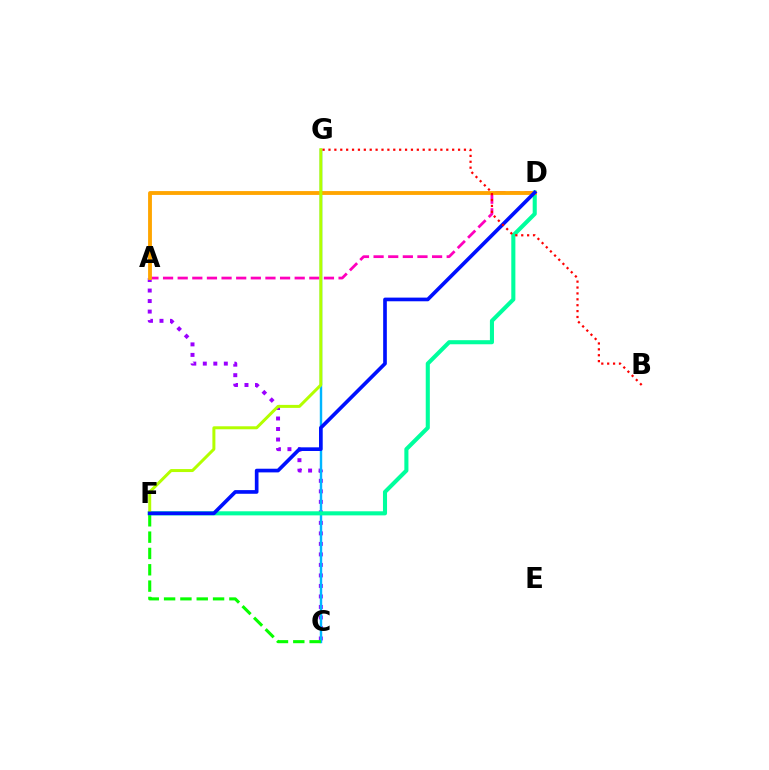{('A', 'D'): [{'color': '#ff00bd', 'line_style': 'dashed', 'thickness': 1.99}, {'color': '#ffa500', 'line_style': 'solid', 'thickness': 2.77}], ('A', 'C'): [{'color': '#9b00ff', 'line_style': 'dotted', 'thickness': 2.86}], ('C', 'G'): [{'color': '#00b5ff', 'line_style': 'solid', 'thickness': 1.75}], ('D', 'F'): [{'color': '#00ff9d', 'line_style': 'solid', 'thickness': 2.94}, {'color': '#0010ff', 'line_style': 'solid', 'thickness': 2.64}], ('C', 'F'): [{'color': '#08ff00', 'line_style': 'dashed', 'thickness': 2.22}], ('F', 'G'): [{'color': '#b3ff00', 'line_style': 'solid', 'thickness': 2.15}], ('B', 'G'): [{'color': '#ff0000', 'line_style': 'dotted', 'thickness': 1.6}]}